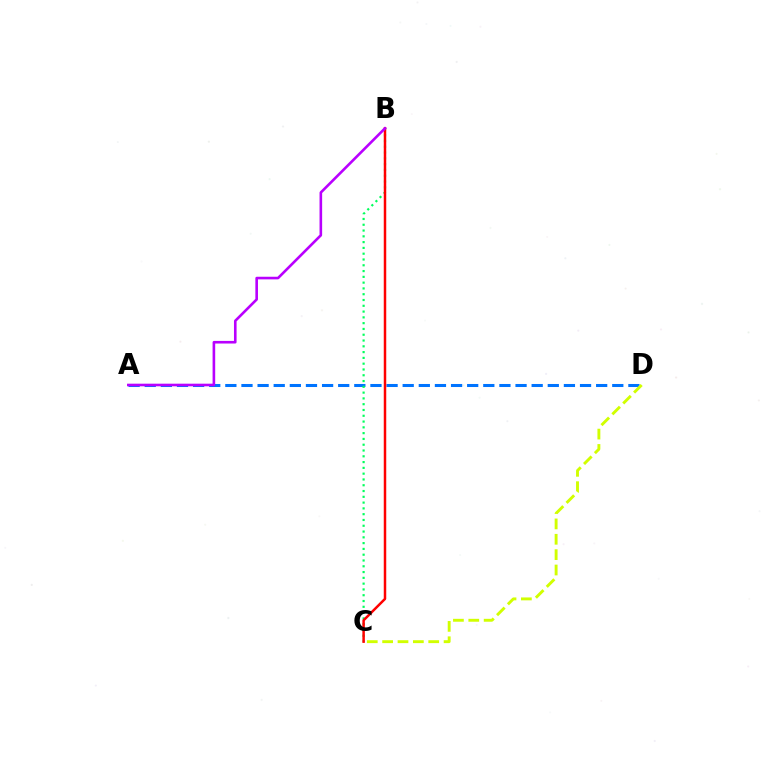{('A', 'D'): [{'color': '#0074ff', 'line_style': 'dashed', 'thickness': 2.19}], ('B', 'C'): [{'color': '#00ff5c', 'line_style': 'dotted', 'thickness': 1.57}, {'color': '#ff0000', 'line_style': 'solid', 'thickness': 1.79}], ('A', 'B'): [{'color': '#b900ff', 'line_style': 'solid', 'thickness': 1.88}], ('C', 'D'): [{'color': '#d1ff00', 'line_style': 'dashed', 'thickness': 2.09}]}